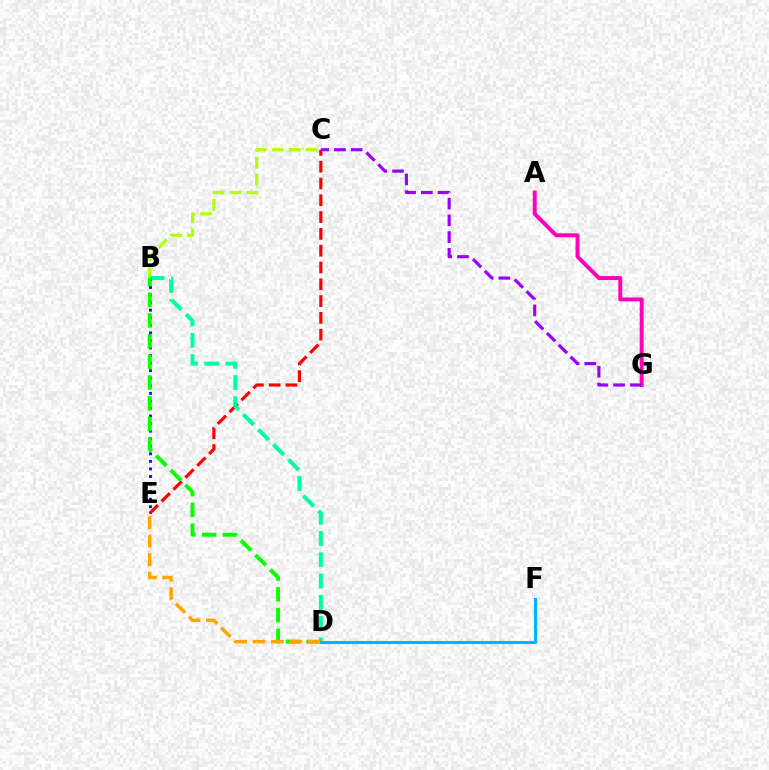{('C', 'E'): [{'color': '#ff0000', 'line_style': 'dashed', 'thickness': 2.28}], ('B', 'C'): [{'color': '#b3ff00', 'line_style': 'dashed', 'thickness': 2.31}], ('B', 'D'): [{'color': '#00ff9d', 'line_style': 'dashed', 'thickness': 2.89}, {'color': '#08ff00', 'line_style': 'dashed', 'thickness': 2.81}], ('A', 'G'): [{'color': '#ff00bd', 'line_style': 'solid', 'thickness': 2.83}], ('C', 'G'): [{'color': '#9b00ff', 'line_style': 'dashed', 'thickness': 2.27}], ('B', 'E'): [{'color': '#0010ff', 'line_style': 'dotted', 'thickness': 2.05}], ('D', 'E'): [{'color': '#ffa500', 'line_style': 'dashed', 'thickness': 2.51}], ('D', 'F'): [{'color': '#00b5ff', 'line_style': 'solid', 'thickness': 2.2}]}